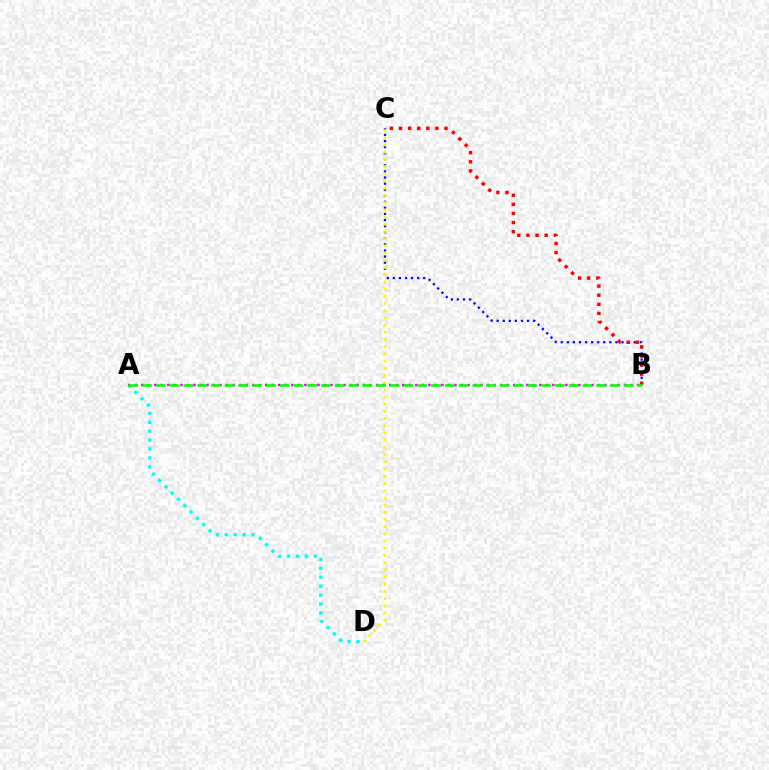{('B', 'C'): [{'color': '#0010ff', 'line_style': 'dotted', 'thickness': 1.65}, {'color': '#ff0000', 'line_style': 'dotted', 'thickness': 2.47}], ('C', 'D'): [{'color': '#fcf500', 'line_style': 'dotted', 'thickness': 1.96}], ('A', 'D'): [{'color': '#00fff6', 'line_style': 'dotted', 'thickness': 2.42}], ('A', 'B'): [{'color': '#ee00ff', 'line_style': 'dotted', 'thickness': 1.77}, {'color': '#08ff00', 'line_style': 'dashed', 'thickness': 1.87}]}